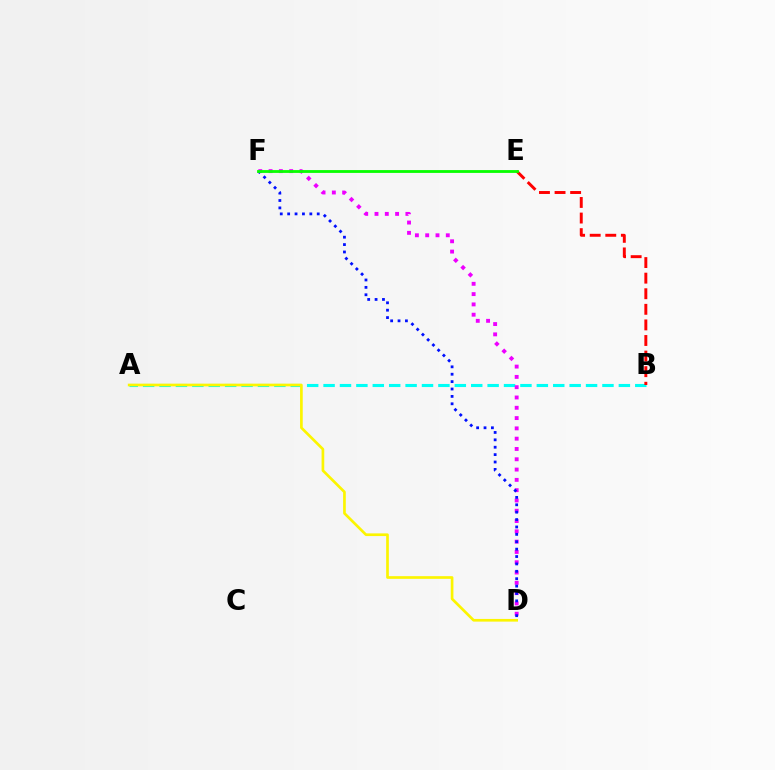{('A', 'B'): [{'color': '#00fff6', 'line_style': 'dashed', 'thickness': 2.23}], ('B', 'E'): [{'color': '#ff0000', 'line_style': 'dashed', 'thickness': 2.12}], ('D', 'F'): [{'color': '#ee00ff', 'line_style': 'dotted', 'thickness': 2.8}, {'color': '#0010ff', 'line_style': 'dotted', 'thickness': 2.01}], ('A', 'D'): [{'color': '#fcf500', 'line_style': 'solid', 'thickness': 1.93}], ('E', 'F'): [{'color': '#08ff00', 'line_style': 'solid', 'thickness': 2.03}]}